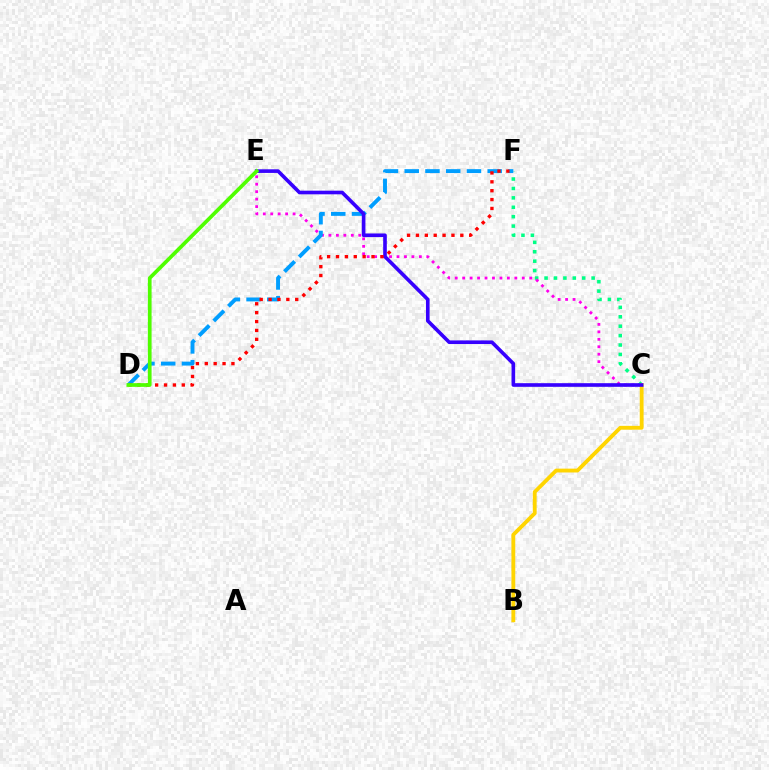{('C', 'F'): [{'color': '#00ff86', 'line_style': 'dotted', 'thickness': 2.56}], ('C', 'E'): [{'color': '#ff00ed', 'line_style': 'dotted', 'thickness': 2.03}, {'color': '#3700ff', 'line_style': 'solid', 'thickness': 2.62}], ('D', 'F'): [{'color': '#009eff', 'line_style': 'dashed', 'thickness': 2.82}, {'color': '#ff0000', 'line_style': 'dotted', 'thickness': 2.41}], ('B', 'C'): [{'color': '#ffd500', 'line_style': 'solid', 'thickness': 2.77}], ('D', 'E'): [{'color': '#4fff00', 'line_style': 'solid', 'thickness': 2.67}]}